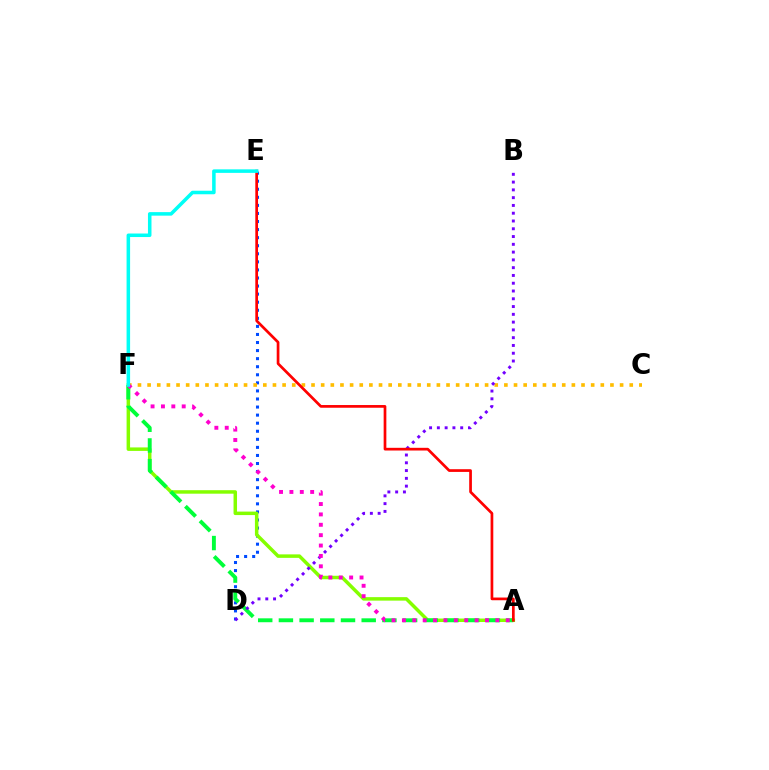{('D', 'E'): [{'color': '#004bff', 'line_style': 'dotted', 'thickness': 2.19}], ('A', 'F'): [{'color': '#84ff00', 'line_style': 'solid', 'thickness': 2.51}, {'color': '#00ff39', 'line_style': 'dashed', 'thickness': 2.81}, {'color': '#ff00cf', 'line_style': 'dotted', 'thickness': 2.82}], ('C', 'F'): [{'color': '#ffbd00', 'line_style': 'dotted', 'thickness': 2.62}], ('B', 'D'): [{'color': '#7200ff', 'line_style': 'dotted', 'thickness': 2.11}], ('A', 'E'): [{'color': '#ff0000', 'line_style': 'solid', 'thickness': 1.95}], ('E', 'F'): [{'color': '#00fff6', 'line_style': 'solid', 'thickness': 2.54}]}